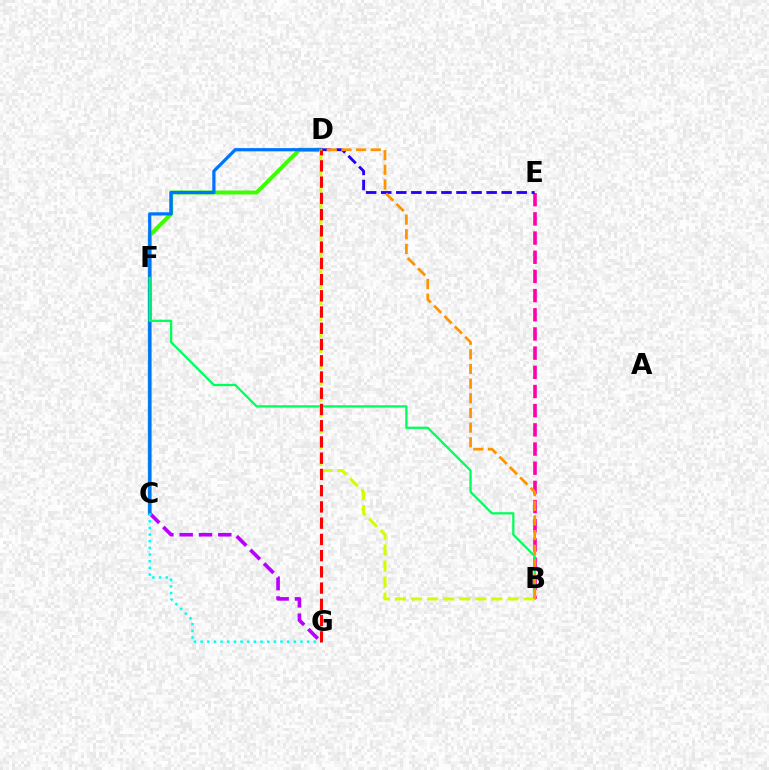{('B', 'E'): [{'color': '#ff00ac', 'line_style': 'dashed', 'thickness': 2.61}], ('C', 'G'): [{'color': '#b900ff', 'line_style': 'dashed', 'thickness': 2.62}, {'color': '#00fff6', 'line_style': 'dotted', 'thickness': 1.81}], ('C', 'D'): [{'color': '#3dff00', 'line_style': 'solid', 'thickness': 2.85}, {'color': '#0074ff', 'line_style': 'solid', 'thickness': 2.32}], ('D', 'E'): [{'color': '#2500ff', 'line_style': 'dashed', 'thickness': 2.05}], ('B', 'F'): [{'color': '#00ff5c', 'line_style': 'solid', 'thickness': 1.64}], ('B', 'D'): [{'color': '#d1ff00', 'line_style': 'dashed', 'thickness': 2.19}, {'color': '#ff9400', 'line_style': 'dashed', 'thickness': 1.99}], ('D', 'G'): [{'color': '#ff0000', 'line_style': 'dashed', 'thickness': 2.21}]}